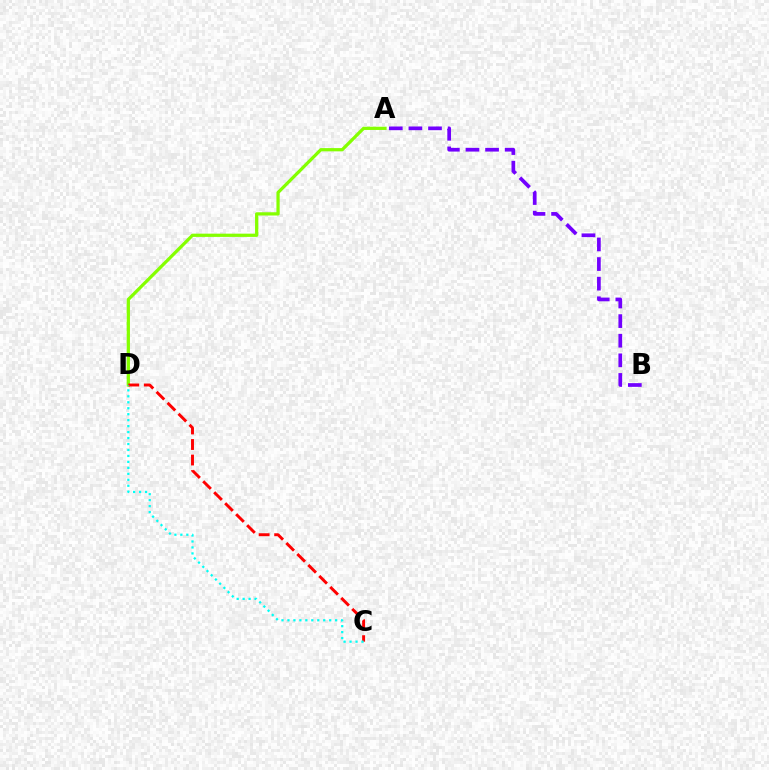{('A', 'B'): [{'color': '#7200ff', 'line_style': 'dashed', 'thickness': 2.66}], ('A', 'D'): [{'color': '#84ff00', 'line_style': 'solid', 'thickness': 2.34}], ('C', 'D'): [{'color': '#ff0000', 'line_style': 'dashed', 'thickness': 2.11}, {'color': '#00fff6', 'line_style': 'dotted', 'thickness': 1.62}]}